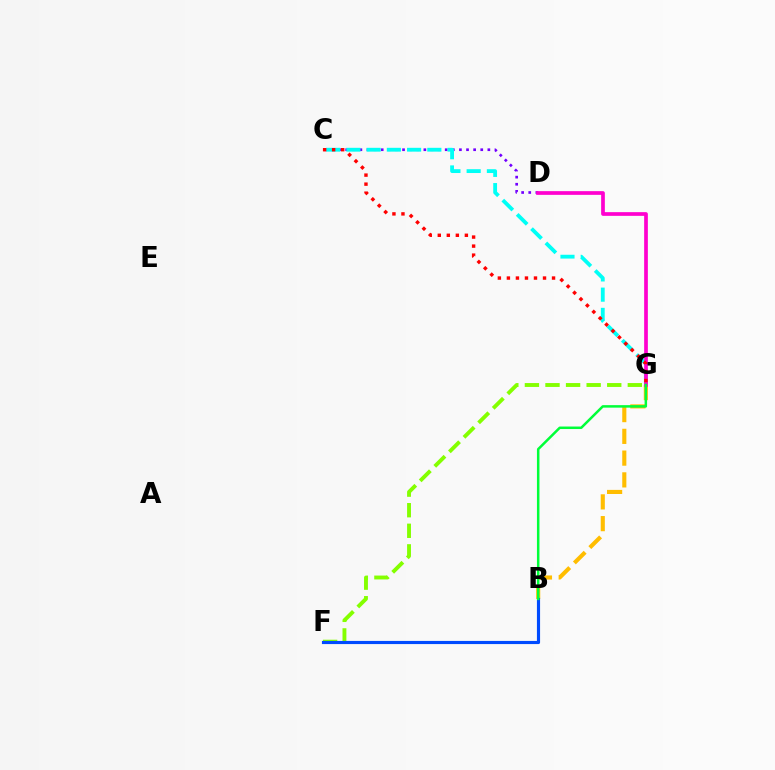{('C', 'D'): [{'color': '#7200ff', 'line_style': 'dotted', 'thickness': 1.93}], ('C', 'G'): [{'color': '#00fff6', 'line_style': 'dashed', 'thickness': 2.75}, {'color': '#ff0000', 'line_style': 'dotted', 'thickness': 2.45}], ('B', 'G'): [{'color': '#ffbd00', 'line_style': 'dashed', 'thickness': 2.96}, {'color': '#00ff39', 'line_style': 'solid', 'thickness': 1.8}], ('D', 'G'): [{'color': '#ff00cf', 'line_style': 'solid', 'thickness': 2.67}], ('F', 'G'): [{'color': '#84ff00', 'line_style': 'dashed', 'thickness': 2.8}], ('B', 'F'): [{'color': '#004bff', 'line_style': 'solid', 'thickness': 2.27}]}